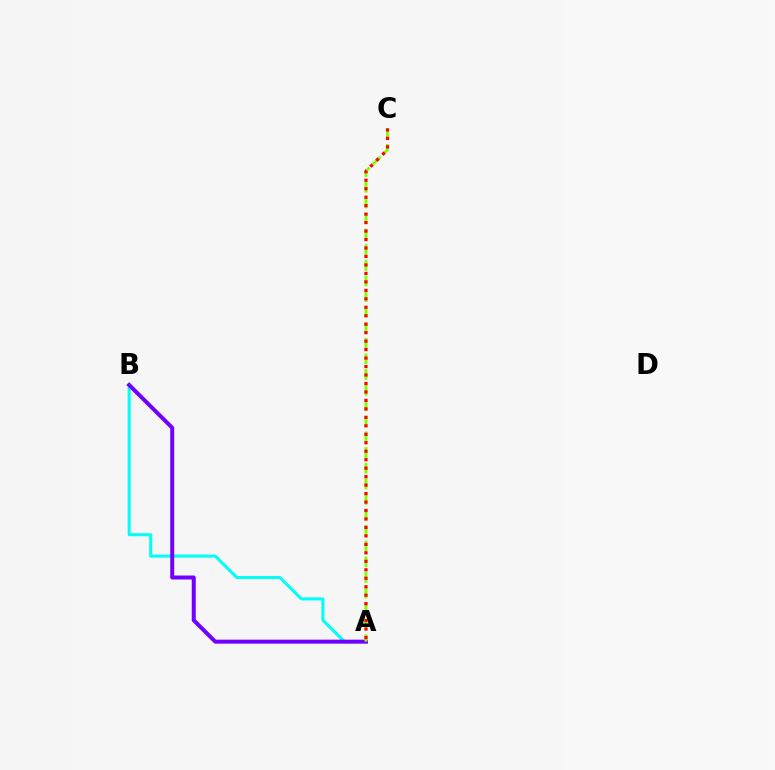{('A', 'B'): [{'color': '#00fff6', 'line_style': 'solid', 'thickness': 2.19}, {'color': '#7200ff', 'line_style': 'solid', 'thickness': 2.87}], ('A', 'C'): [{'color': '#84ff00', 'line_style': 'dashed', 'thickness': 2.12}, {'color': '#ff0000', 'line_style': 'dotted', 'thickness': 2.3}]}